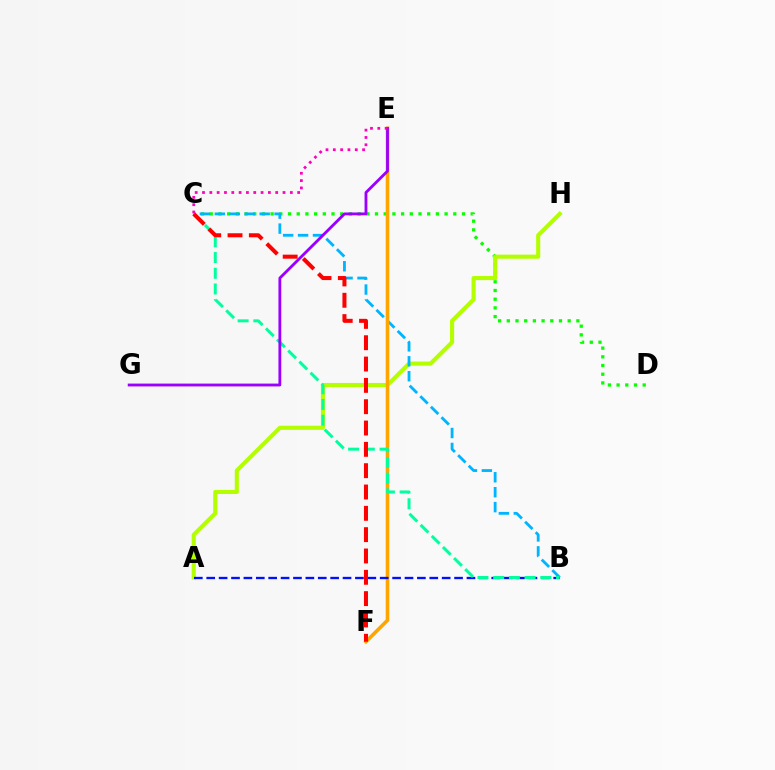{('C', 'D'): [{'color': '#08ff00', 'line_style': 'dotted', 'thickness': 2.36}], ('A', 'H'): [{'color': '#b3ff00', 'line_style': 'solid', 'thickness': 2.95}], ('B', 'C'): [{'color': '#00b5ff', 'line_style': 'dashed', 'thickness': 2.03}, {'color': '#00ff9d', 'line_style': 'dashed', 'thickness': 2.13}], ('E', 'F'): [{'color': '#ffa500', 'line_style': 'solid', 'thickness': 2.58}], ('A', 'B'): [{'color': '#0010ff', 'line_style': 'dashed', 'thickness': 1.68}], ('C', 'F'): [{'color': '#ff0000', 'line_style': 'dashed', 'thickness': 2.9}], ('E', 'G'): [{'color': '#9b00ff', 'line_style': 'solid', 'thickness': 2.04}], ('C', 'E'): [{'color': '#ff00bd', 'line_style': 'dotted', 'thickness': 1.99}]}